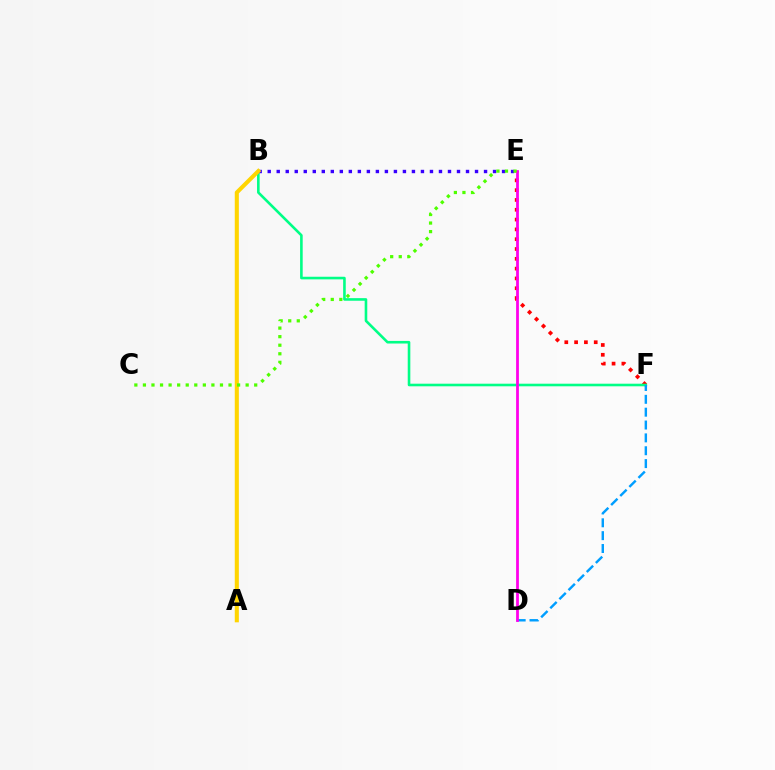{('E', 'F'): [{'color': '#ff0000', 'line_style': 'dotted', 'thickness': 2.67}], ('B', 'F'): [{'color': '#00ff86', 'line_style': 'solid', 'thickness': 1.87}], ('B', 'E'): [{'color': '#3700ff', 'line_style': 'dotted', 'thickness': 2.45}], ('D', 'F'): [{'color': '#009eff', 'line_style': 'dashed', 'thickness': 1.75}], ('D', 'E'): [{'color': '#ff00ed', 'line_style': 'solid', 'thickness': 2.0}], ('A', 'B'): [{'color': '#ffd500', 'line_style': 'solid', 'thickness': 2.93}], ('C', 'E'): [{'color': '#4fff00', 'line_style': 'dotted', 'thickness': 2.33}]}